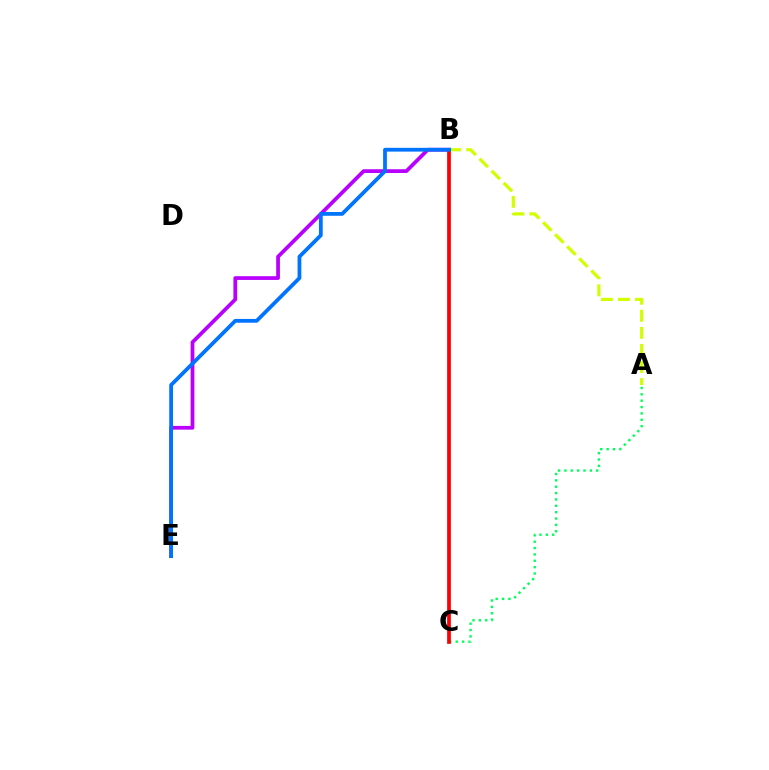{('A', 'C'): [{'color': '#00ff5c', 'line_style': 'dotted', 'thickness': 1.73}], ('B', 'E'): [{'color': '#b900ff', 'line_style': 'solid', 'thickness': 2.7}, {'color': '#0074ff', 'line_style': 'solid', 'thickness': 2.72}], ('A', 'B'): [{'color': '#d1ff00', 'line_style': 'dashed', 'thickness': 2.32}], ('B', 'C'): [{'color': '#ff0000', 'line_style': 'solid', 'thickness': 2.68}]}